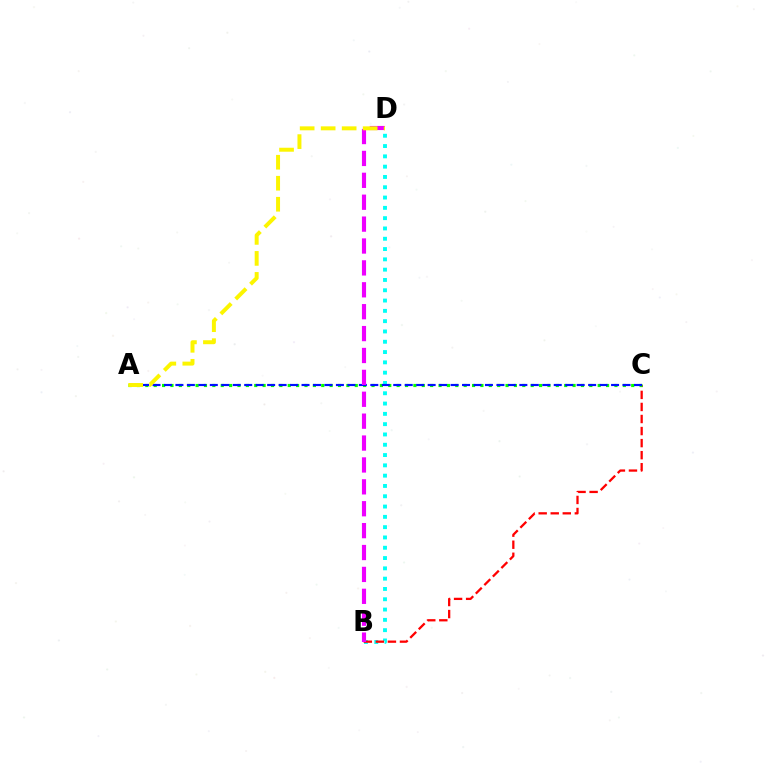{('B', 'D'): [{'color': '#00fff6', 'line_style': 'dotted', 'thickness': 2.8}, {'color': '#ee00ff', 'line_style': 'dashed', 'thickness': 2.97}], ('B', 'C'): [{'color': '#ff0000', 'line_style': 'dashed', 'thickness': 1.64}], ('A', 'C'): [{'color': '#08ff00', 'line_style': 'dotted', 'thickness': 2.28}, {'color': '#0010ff', 'line_style': 'dashed', 'thickness': 1.56}], ('A', 'D'): [{'color': '#fcf500', 'line_style': 'dashed', 'thickness': 2.85}]}